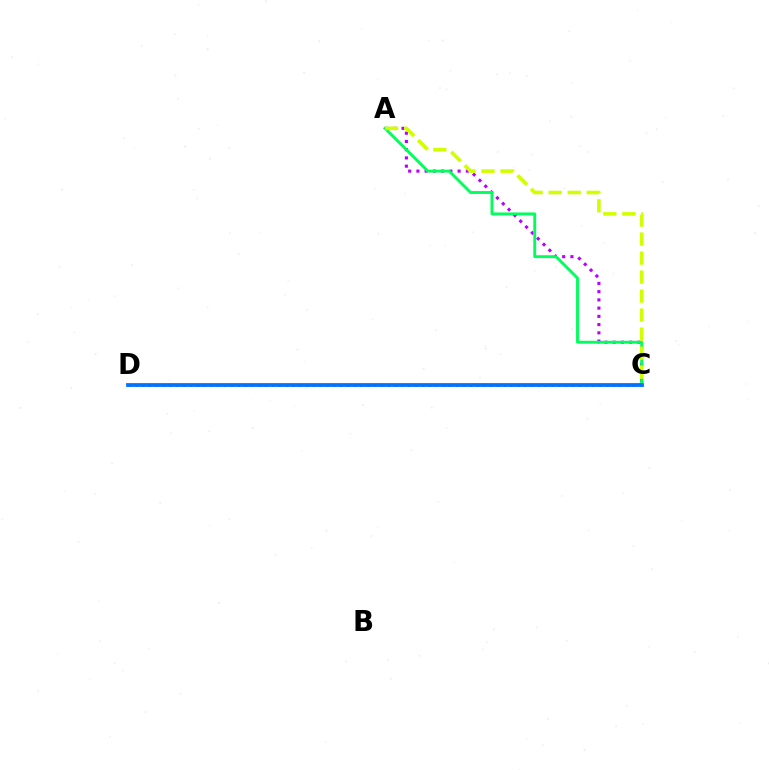{('A', 'C'): [{'color': '#b900ff', 'line_style': 'dotted', 'thickness': 2.24}, {'color': '#00ff5c', 'line_style': 'solid', 'thickness': 2.08}, {'color': '#d1ff00', 'line_style': 'dashed', 'thickness': 2.58}], ('C', 'D'): [{'color': '#ff0000', 'line_style': 'dotted', 'thickness': 1.85}, {'color': '#0074ff', 'line_style': 'solid', 'thickness': 2.73}]}